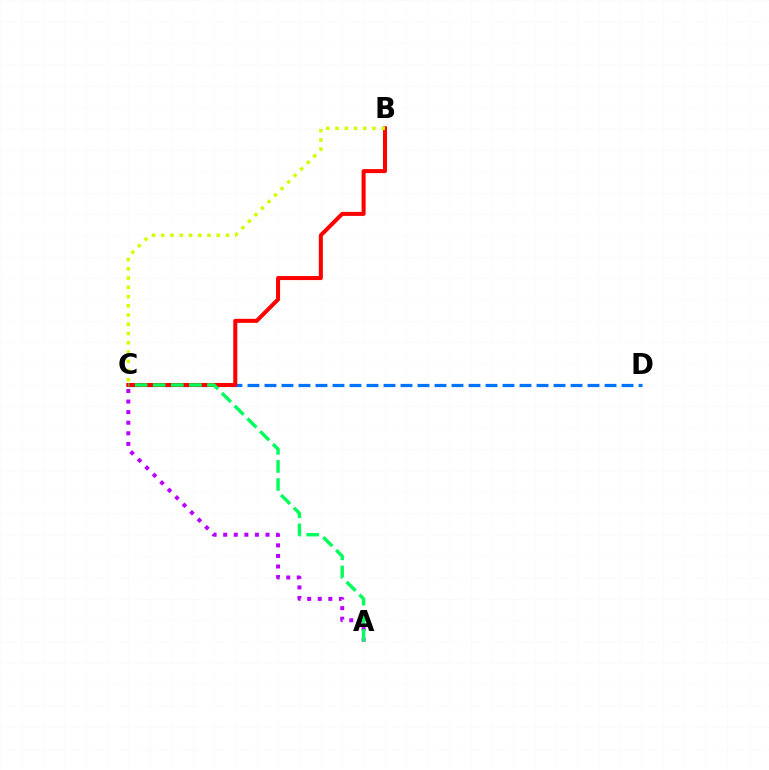{('C', 'D'): [{'color': '#0074ff', 'line_style': 'dashed', 'thickness': 2.31}], ('B', 'C'): [{'color': '#ff0000', 'line_style': 'solid', 'thickness': 2.9}, {'color': '#d1ff00', 'line_style': 'dotted', 'thickness': 2.51}], ('A', 'C'): [{'color': '#b900ff', 'line_style': 'dotted', 'thickness': 2.87}, {'color': '#00ff5c', 'line_style': 'dashed', 'thickness': 2.46}]}